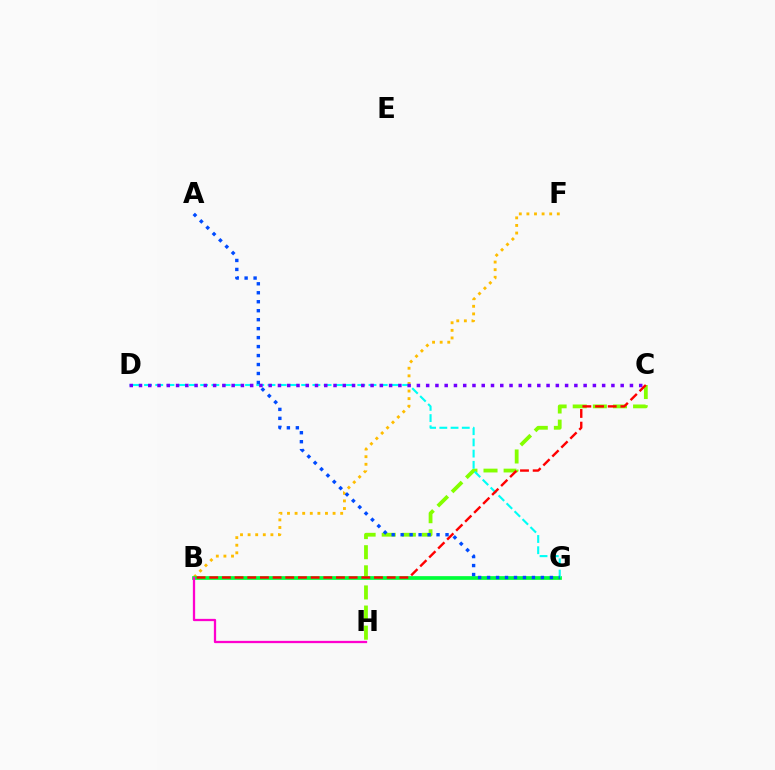{('B', 'F'): [{'color': '#ffbd00', 'line_style': 'dotted', 'thickness': 2.06}], ('C', 'H'): [{'color': '#84ff00', 'line_style': 'dashed', 'thickness': 2.73}], ('B', 'G'): [{'color': '#00ff39', 'line_style': 'solid', 'thickness': 2.67}], ('B', 'H'): [{'color': '#ff00cf', 'line_style': 'solid', 'thickness': 1.64}], ('D', 'G'): [{'color': '#00fff6', 'line_style': 'dashed', 'thickness': 1.52}], ('C', 'D'): [{'color': '#7200ff', 'line_style': 'dotted', 'thickness': 2.52}], ('B', 'C'): [{'color': '#ff0000', 'line_style': 'dashed', 'thickness': 1.72}], ('A', 'G'): [{'color': '#004bff', 'line_style': 'dotted', 'thickness': 2.44}]}